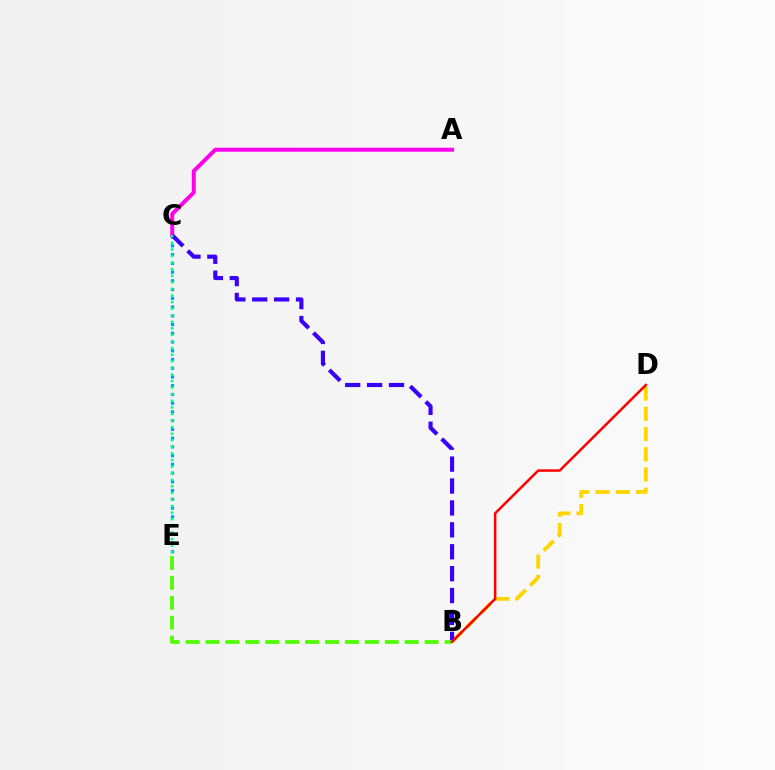{('A', 'C'): [{'color': '#ff00ed', 'line_style': 'solid', 'thickness': 2.86}], ('C', 'E'): [{'color': '#009eff', 'line_style': 'dotted', 'thickness': 2.37}, {'color': '#00ff86', 'line_style': 'dotted', 'thickness': 1.79}], ('B', 'D'): [{'color': '#ffd500', 'line_style': 'dashed', 'thickness': 2.75}, {'color': '#ff0000', 'line_style': 'solid', 'thickness': 1.8}], ('B', 'C'): [{'color': '#3700ff', 'line_style': 'dashed', 'thickness': 2.98}], ('B', 'E'): [{'color': '#4fff00', 'line_style': 'dashed', 'thickness': 2.71}]}